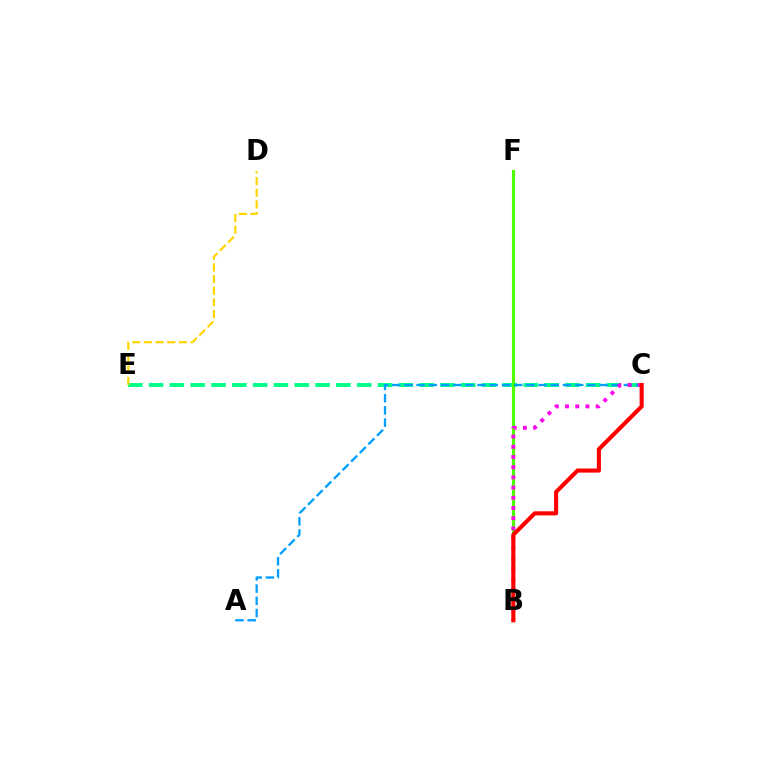{('C', 'E'): [{'color': '#00ff86', 'line_style': 'dashed', 'thickness': 2.83}], ('B', 'F'): [{'color': '#3700ff', 'line_style': 'solid', 'thickness': 1.85}, {'color': '#4fff00', 'line_style': 'solid', 'thickness': 2.23}], ('D', 'E'): [{'color': '#ffd500', 'line_style': 'dashed', 'thickness': 1.58}], ('A', 'C'): [{'color': '#009eff', 'line_style': 'dashed', 'thickness': 1.66}], ('B', 'C'): [{'color': '#ff00ed', 'line_style': 'dotted', 'thickness': 2.77}, {'color': '#ff0000', 'line_style': 'solid', 'thickness': 2.95}]}